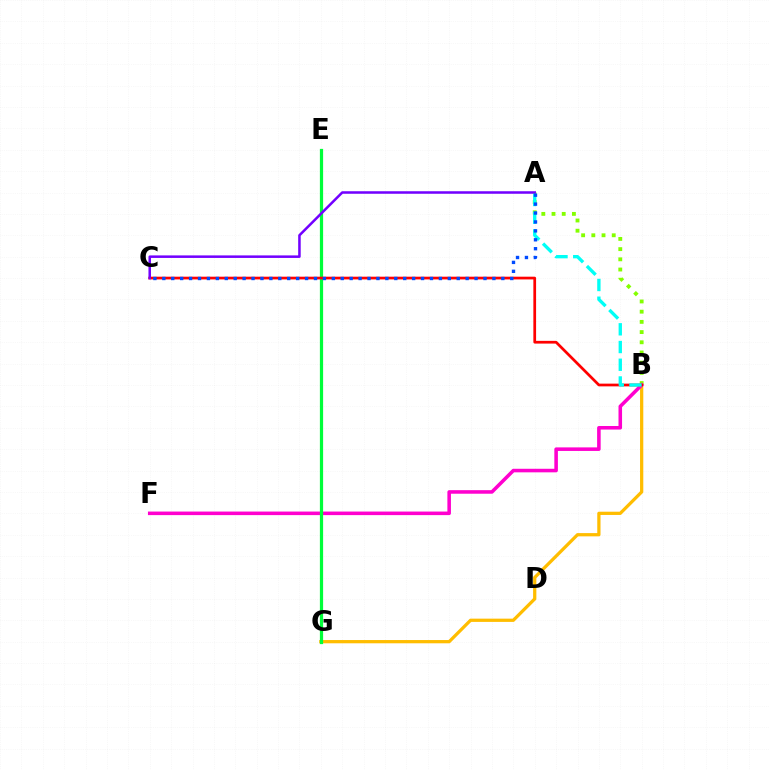{('A', 'B'): [{'color': '#84ff00', 'line_style': 'dotted', 'thickness': 2.77}, {'color': '#00fff6', 'line_style': 'dashed', 'thickness': 2.41}], ('B', 'G'): [{'color': '#ffbd00', 'line_style': 'solid', 'thickness': 2.34}], ('B', 'F'): [{'color': '#ff00cf', 'line_style': 'solid', 'thickness': 2.56}], ('E', 'G'): [{'color': '#00ff39', 'line_style': 'solid', 'thickness': 2.33}], ('B', 'C'): [{'color': '#ff0000', 'line_style': 'solid', 'thickness': 1.96}], ('A', 'C'): [{'color': '#7200ff', 'line_style': 'solid', 'thickness': 1.82}, {'color': '#004bff', 'line_style': 'dotted', 'thickness': 2.42}]}